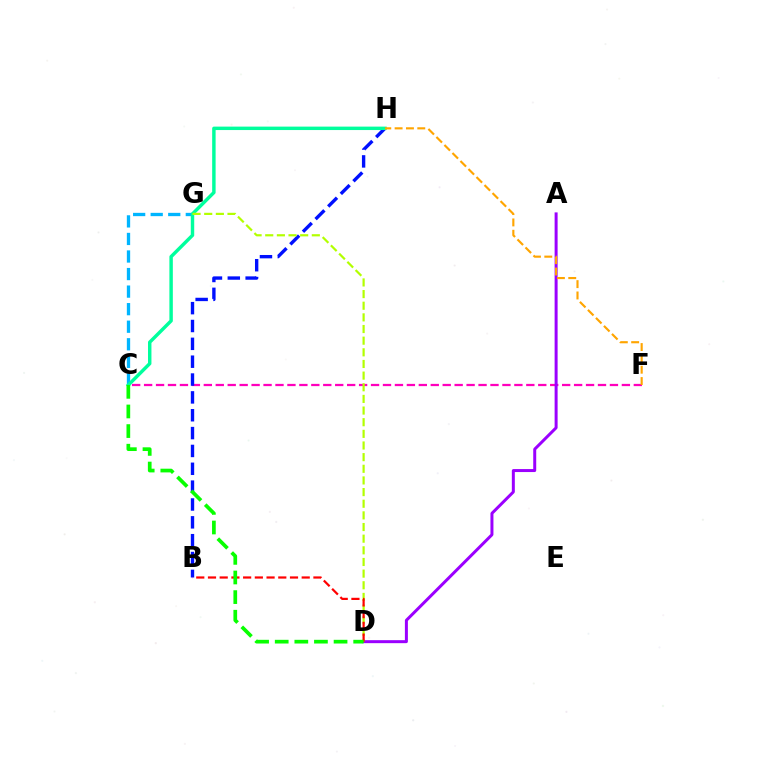{('C', 'F'): [{'color': '#ff00bd', 'line_style': 'dashed', 'thickness': 1.62}], ('B', 'H'): [{'color': '#0010ff', 'line_style': 'dashed', 'thickness': 2.42}], ('C', 'G'): [{'color': '#00b5ff', 'line_style': 'dashed', 'thickness': 2.38}], ('C', 'H'): [{'color': '#00ff9d', 'line_style': 'solid', 'thickness': 2.48}], ('A', 'D'): [{'color': '#9b00ff', 'line_style': 'solid', 'thickness': 2.15}], ('D', 'G'): [{'color': '#b3ff00', 'line_style': 'dashed', 'thickness': 1.58}], ('F', 'H'): [{'color': '#ffa500', 'line_style': 'dashed', 'thickness': 1.54}], ('B', 'D'): [{'color': '#ff0000', 'line_style': 'dashed', 'thickness': 1.59}], ('C', 'D'): [{'color': '#08ff00', 'line_style': 'dashed', 'thickness': 2.66}]}